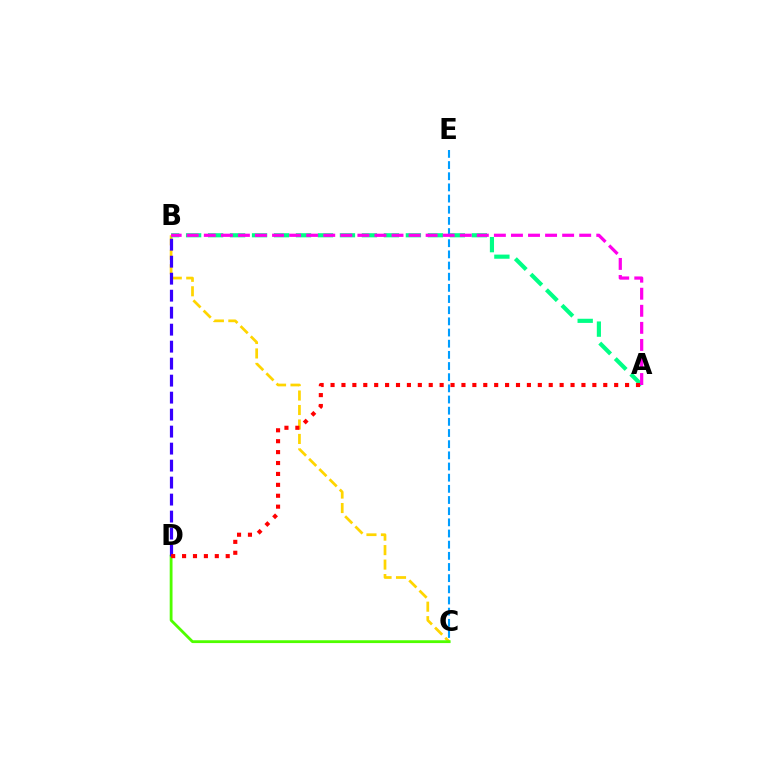{('B', 'C'): [{'color': '#ffd500', 'line_style': 'dashed', 'thickness': 1.97}], ('C', 'E'): [{'color': '#009eff', 'line_style': 'dashed', 'thickness': 1.52}], ('C', 'D'): [{'color': '#4fff00', 'line_style': 'solid', 'thickness': 2.03}], ('B', 'D'): [{'color': '#3700ff', 'line_style': 'dashed', 'thickness': 2.31}], ('A', 'B'): [{'color': '#00ff86', 'line_style': 'dashed', 'thickness': 2.99}, {'color': '#ff00ed', 'line_style': 'dashed', 'thickness': 2.32}], ('A', 'D'): [{'color': '#ff0000', 'line_style': 'dotted', 'thickness': 2.96}]}